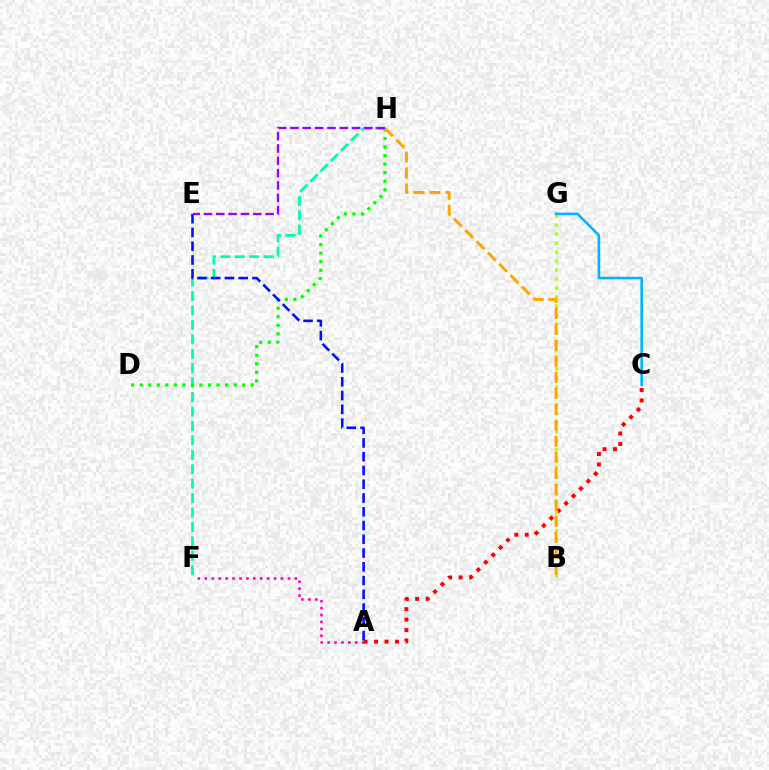{('A', 'F'): [{'color': '#ff00bd', 'line_style': 'dotted', 'thickness': 1.88}], ('A', 'C'): [{'color': '#ff0000', 'line_style': 'dotted', 'thickness': 2.85}], ('F', 'H'): [{'color': '#00ff9d', 'line_style': 'dashed', 'thickness': 1.96}], ('D', 'H'): [{'color': '#08ff00', 'line_style': 'dotted', 'thickness': 2.32}], ('A', 'E'): [{'color': '#0010ff', 'line_style': 'dashed', 'thickness': 1.87}], ('B', 'G'): [{'color': '#b3ff00', 'line_style': 'dotted', 'thickness': 2.44}], ('B', 'H'): [{'color': '#ffa500', 'line_style': 'dashed', 'thickness': 2.17}], ('C', 'G'): [{'color': '#00b5ff', 'line_style': 'solid', 'thickness': 1.87}], ('E', 'H'): [{'color': '#9b00ff', 'line_style': 'dashed', 'thickness': 1.67}]}